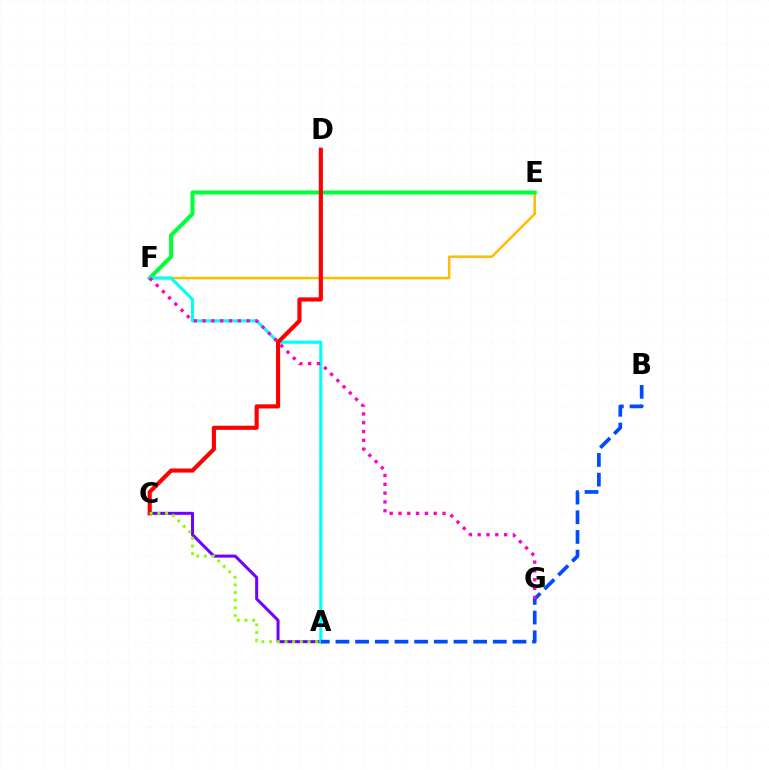{('E', 'F'): [{'color': '#ffbd00', 'line_style': 'solid', 'thickness': 1.8}, {'color': '#00ff39', 'line_style': 'solid', 'thickness': 2.91}], ('A', 'C'): [{'color': '#7200ff', 'line_style': 'solid', 'thickness': 2.18}, {'color': '#84ff00', 'line_style': 'dotted', 'thickness': 2.09}], ('A', 'F'): [{'color': '#00fff6', 'line_style': 'solid', 'thickness': 2.24}], ('A', 'B'): [{'color': '#004bff', 'line_style': 'dashed', 'thickness': 2.67}], ('F', 'G'): [{'color': '#ff00cf', 'line_style': 'dotted', 'thickness': 2.39}], ('C', 'D'): [{'color': '#ff0000', 'line_style': 'solid', 'thickness': 2.97}]}